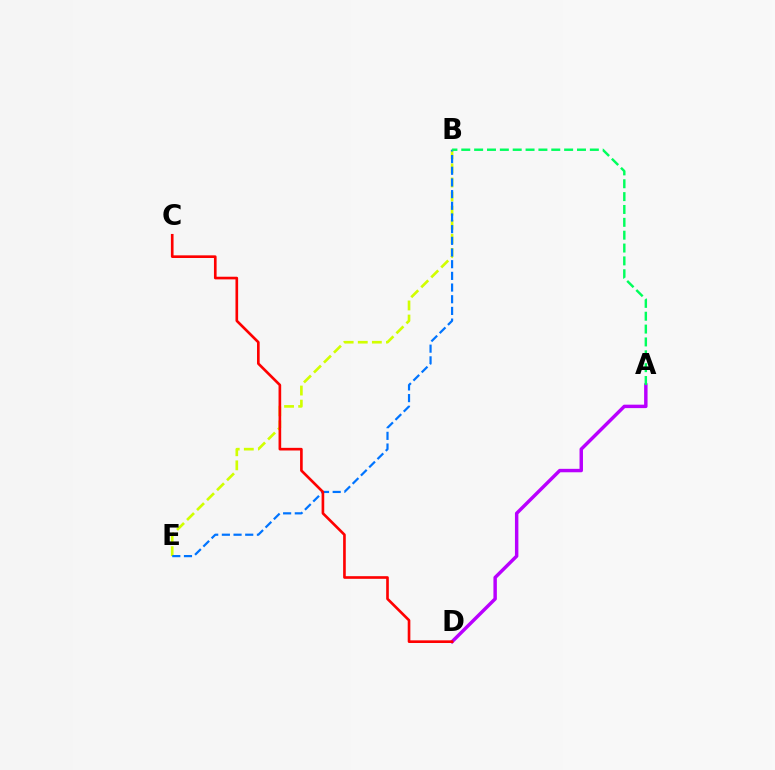{('B', 'E'): [{'color': '#d1ff00', 'line_style': 'dashed', 'thickness': 1.91}, {'color': '#0074ff', 'line_style': 'dashed', 'thickness': 1.59}], ('A', 'D'): [{'color': '#b900ff', 'line_style': 'solid', 'thickness': 2.48}], ('A', 'B'): [{'color': '#00ff5c', 'line_style': 'dashed', 'thickness': 1.75}], ('C', 'D'): [{'color': '#ff0000', 'line_style': 'solid', 'thickness': 1.91}]}